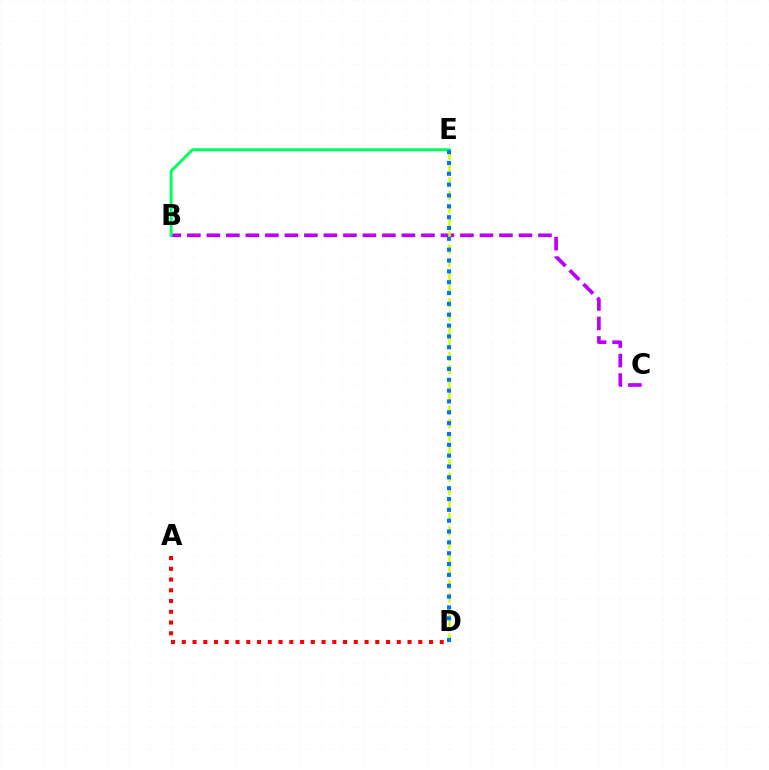{('A', 'D'): [{'color': '#ff0000', 'line_style': 'dotted', 'thickness': 2.92}], ('B', 'C'): [{'color': '#b900ff', 'line_style': 'dashed', 'thickness': 2.65}], ('B', 'E'): [{'color': '#00ff5c', 'line_style': 'solid', 'thickness': 2.12}], ('D', 'E'): [{'color': '#d1ff00', 'line_style': 'dashed', 'thickness': 1.82}, {'color': '#0074ff', 'line_style': 'dotted', 'thickness': 2.95}]}